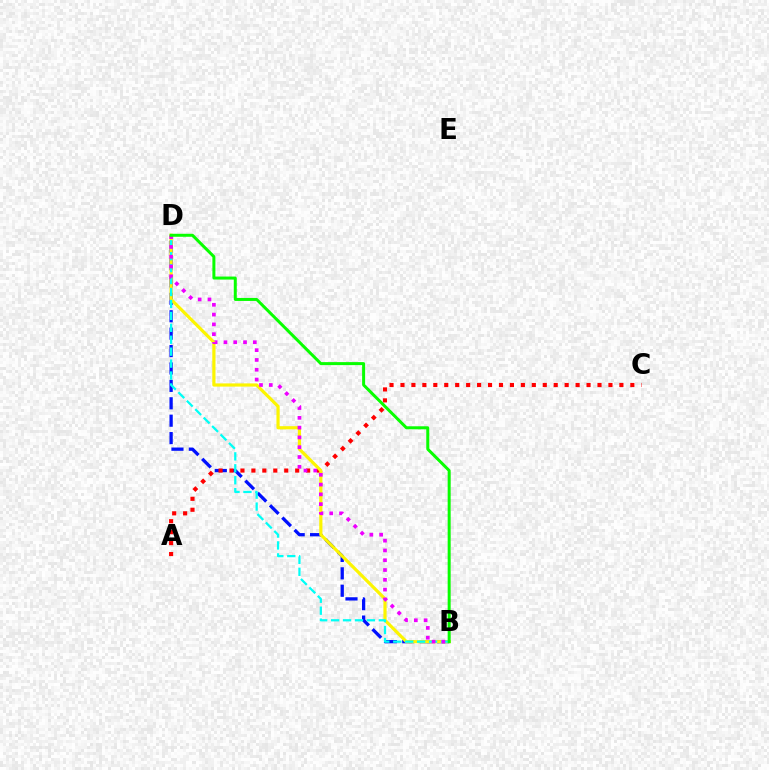{('B', 'D'): [{'color': '#0010ff', 'line_style': 'dashed', 'thickness': 2.36}, {'color': '#fcf500', 'line_style': 'solid', 'thickness': 2.3}, {'color': '#00fff6', 'line_style': 'dashed', 'thickness': 1.62}, {'color': '#ee00ff', 'line_style': 'dotted', 'thickness': 2.66}, {'color': '#08ff00', 'line_style': 'solid', 'thickness': 2.16}], ('A', 'C'): [{'color': '#ff0000', 'line_style': 'dotted', 'thickness': 2.97}]}